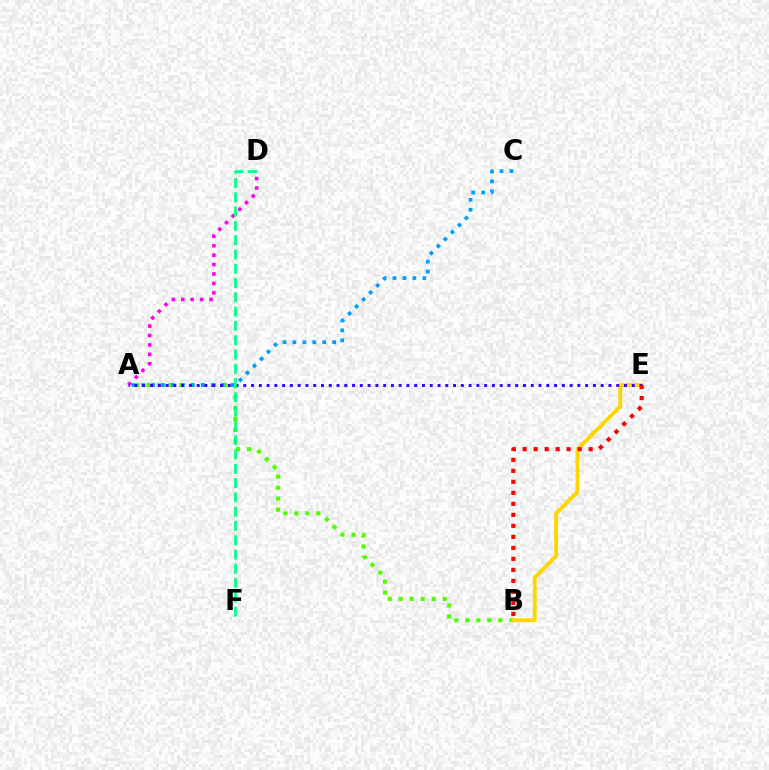{('A', 'D'): [{'color': '#ff00ed', 'line_style': 'dotted', 'thickness': 2.56}], ('A', 'B'): [{'color': '#4fff00', 'line_style': 'dotted', 'thickness': 2.99}], ('A', 'C'): [{'color': '#009eff', 'line_style': 'dotted', 'thickness': 2.7}], ('B', 'E'): [{'color': '#ffd500', 'line_style': 'solid', 'thickness': 2.76}, {'color': '#ff0000', 'line_style': 'dotted', 'thickness': 2.99}], ('A', 'E'): [{'color': '#3700ff', 'line_style': 'dotted', 'thickness': 2.11}], ('D', 'F'): [{'color': '#00ff86', 'line_style': 'dashed', 'thickness': 1.94}]}